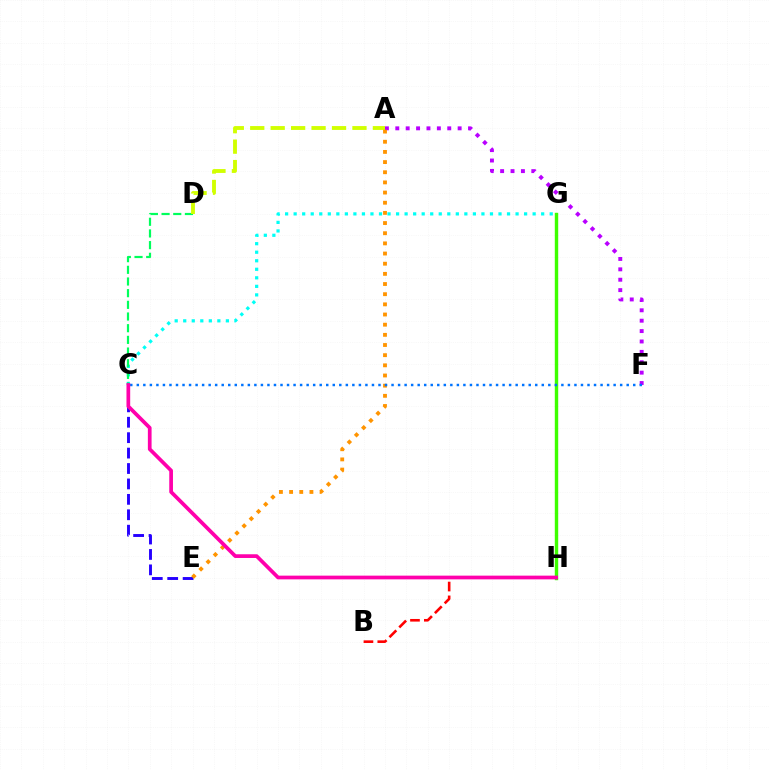{('B', 'H'): [{'color': '#ff0000', 'line_style': 'dashed', 'thickness': 1.88}], ('C', 'G'): [{'color': '#00fff6', 'line_style': 'dotted', 'thickness': 2.32}], ('A', 'F'): [{'color': '#b900ff', 'line_style': 'dotted', 'thickness': 2.82}], ('C', 'D'): [{'color': '#00ff5c', 'line_style': 'dashed', 'thickness': 1.59}], ('A', 'D'): [{'color': '#d1ff00', 'line_style': 'dashed', 'thickness': 2.78}], ('C', 'E'): [{'color': '#2500ff', 'line_style': 'dashed', 'thickness': 2.09}], ('G', 'H'): [{'color': '#3dff00', 'line_style': 'solid', 'thickness': 2.46}], ('A', 'E'): [{'color': '#ff9400', 'line_style': 'dotted', 'thickness': 2.76}], ('C', 'F'): [{'color': '#0074ff', 'line_style': 'dotted', 'thickness': 1.77}], ('C', 'H'): [{'color': '#ff00ac', 'line_style': 'solid', 'thickness': 2.68}]}